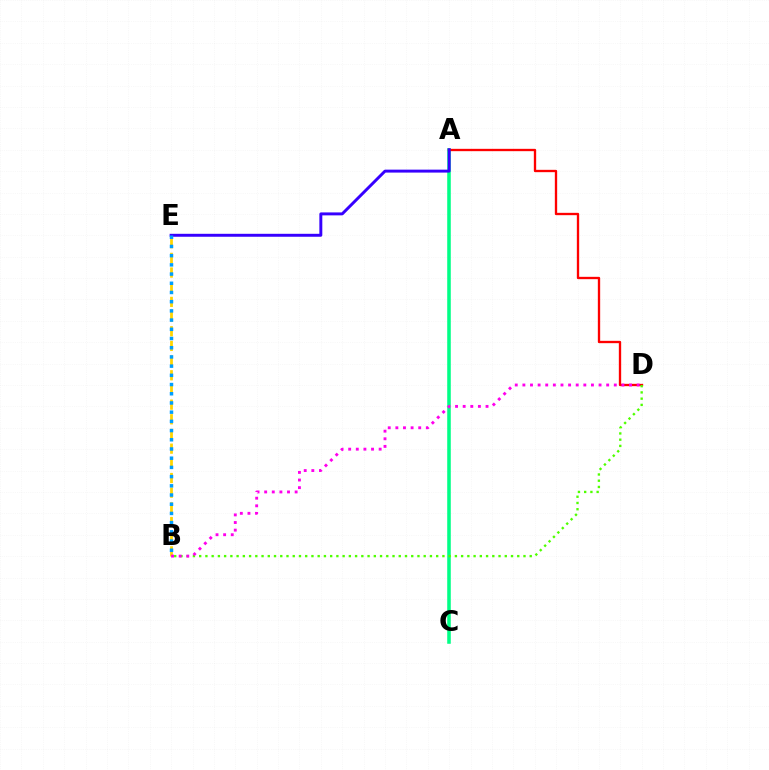{('A', 'C'): [{'color': '#00ff86', 'line_style': 'solid', 'thickness': 2.56}], ('B', 'E'): [{'color': '#ffd500', 'line_style': 'dashed', 'thickness': 1.99}, {'color': '#009eff', 'line_style': 'dotted', 'thickness': 2.5}], ('A', 'D'): [{'color': '#ff0000', 'line_style': 'solid', 'thickness': 1.68}], ('B', 'D'): [{'color': '#4fff00', 'line_style': 'dotted', 'thickness': 1.69}, {'color': '#ff00ed', 'line_style': 'dotted', 'thickness': 2.07}], ('A', 'E'): [{'color': '#3700ff', 'line_style': 'solid', 'thickness': 2.12}]}